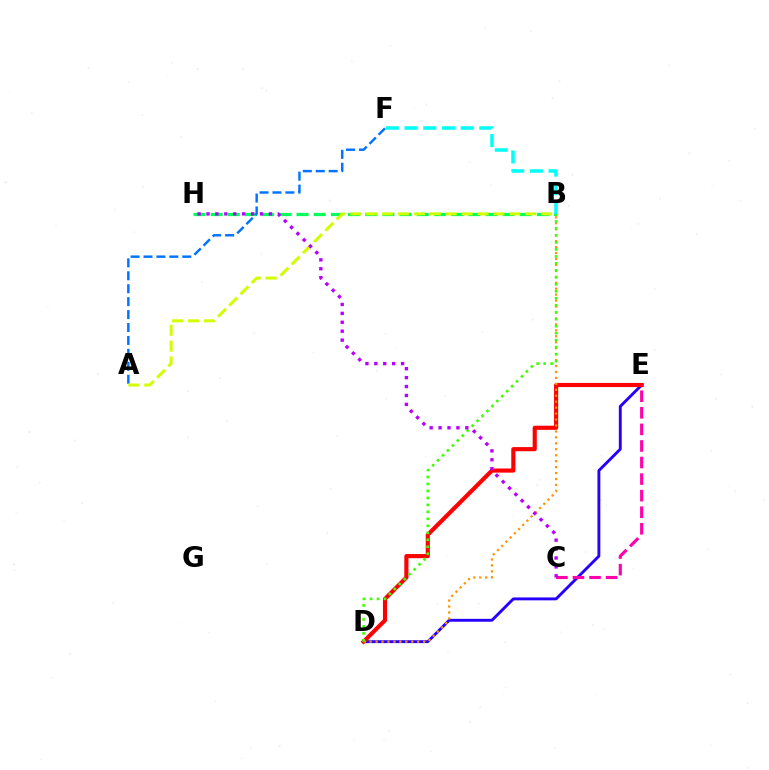{('D', 'E'): [{'color': '#2500ff', 'line_style': 'solid', 'thickness': 2.08}, {'color': '#ff0000', 'line_style': 'solid', 'thickness': 2.98}], ('B', 'H'): [{'color': '#00ff5c', 'line_style': 'dashed', 'thickness': 2.33}], ('B', 'D'): [{'color': '#ff9400', 'line_style': 'dotted', 'thickness': 1.62}, {'color': '#3dff00', 'line_style': 'dotted', 'thickness': 1.9}], ('A', 'F'): [{'color': '#0074ff', 'line_style': 'dashed', 'thickness': 1.76}], ('C', 'E'): [{'color': '#ff00ac', 'line_style': 'dashed', 'thickness': 2.25}], ('A', 'B'): [{'color': '#d1ff00', 'line_style': 'dashed', 'thickness': 2.16}], ('C', 'H'): [{'color': '#b900ff', 'line_style': 'dotted', 'thickness': 2.42}], ('B', 'F'): [{'color': '#00fff6', 'line_style': 'dashed', 'thickness': 2.54}]}